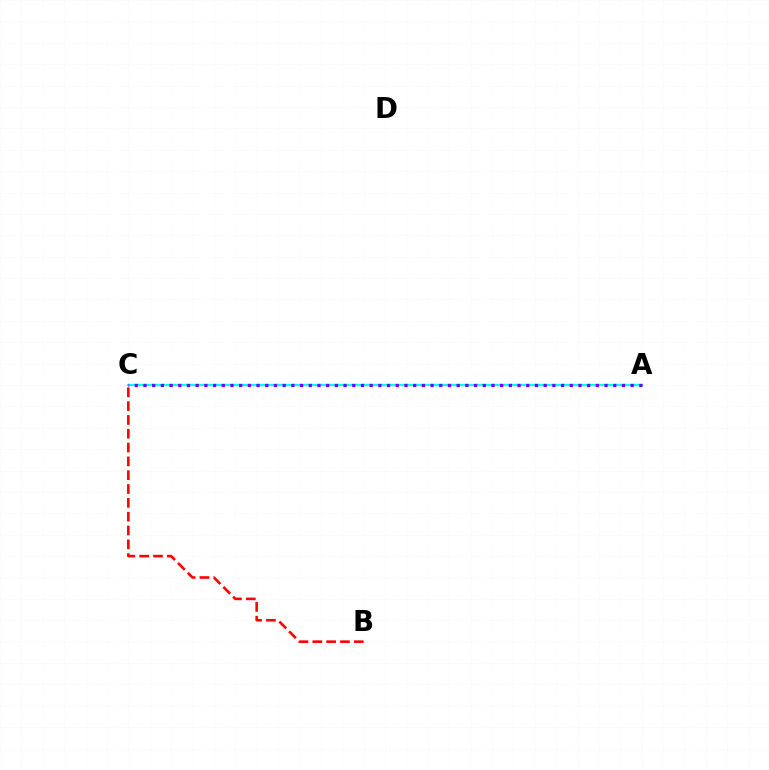{('A', 'C'): [{'color': '#84ff00', 'line_style': 'dotted', 'thickness': 1.55}, {'color': '#00fff6', 'line_style': 'solid', 'thickness': 1.64}, {'color': '#7200ff', 'line_style': 'dotted', 'thickness': 2.36}], ('B', 'C'): [{'color': '#ff0000', 'line_style': 'dashed', 'thickness': 1.88}]}